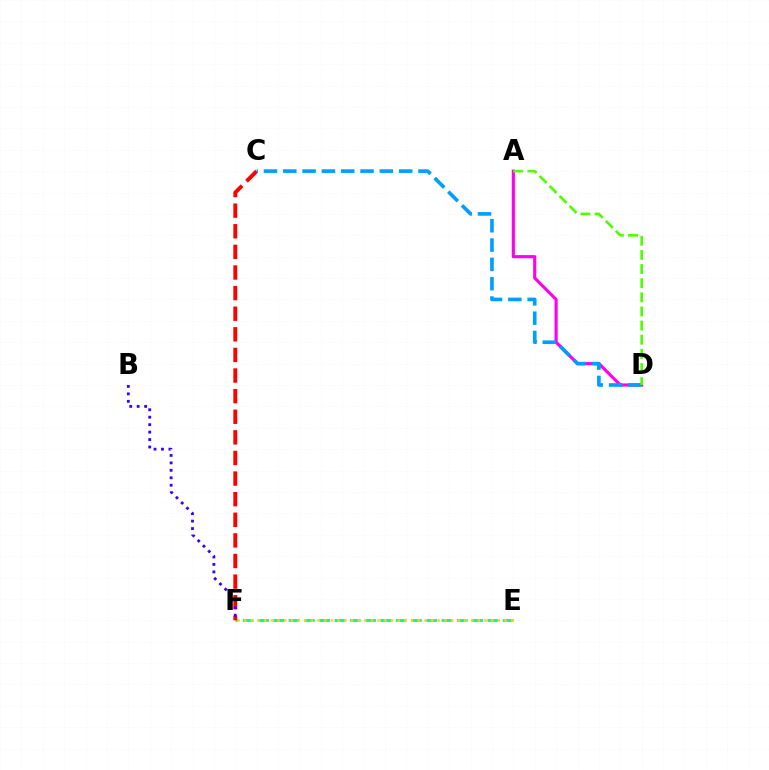{('E', 'F'): [{'color': '#00ff86', 'line_style': 'dashed', 'thickness': 2.08}, {'color': '#ffd500', 'line_style': 'dotted', 'thickness': 1.81}], ('C', 'F'): [{'color': '#ff0000', 'line_style': 'dashed', 'thickness': 2.8}], ('A', 'D'): [{'color': '#ff00ed', 'line_style': 'solid', 'thickness': 2.25}, {'color': '#4fff00', 'line_style': 'dashed', 'thickness': 1.92}], ('C', 'D'): [{'color': '#009eff', 'line_style': 'dashed', 'thickness': 2.62}], ('B', 'F'): [{'color': '#3700ff', 'line_style': 'dotted', 'thickness': 2.03}]}